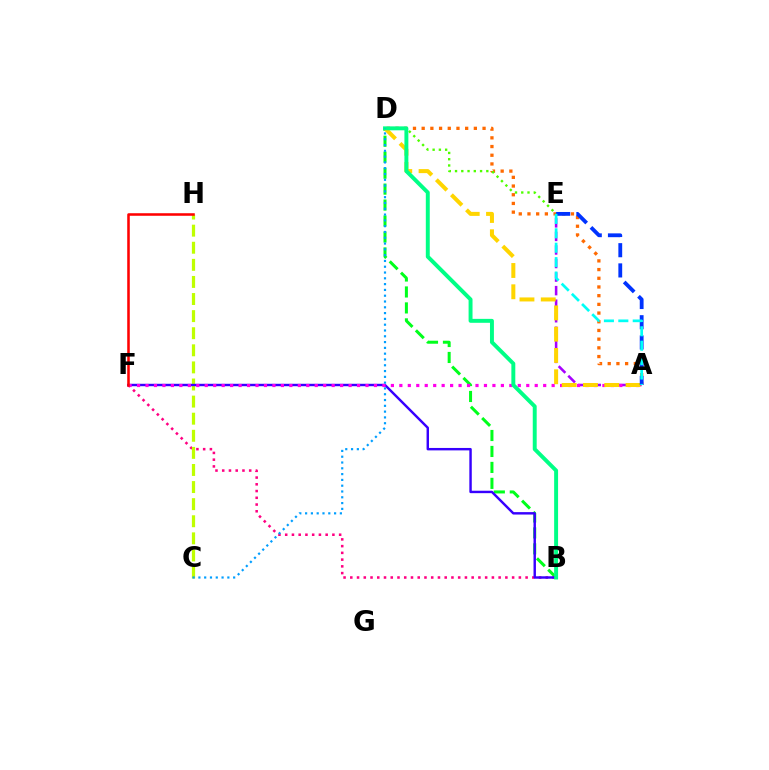{('B', 'D'): [{'color': '#00ff1b', 'line_style': 'dashed', 'thickness': 2.17}, {'color': '#00ff86', 'line_style': 'solid', 'thickness': 2.83}], ('B', 'F'): [{'color': '#ff0082', 'line_style': 'dotted', 'thickness': 1.83}, {'color': '#3700ff', 'line_style': 'solid', 'thickness': 1.75}], ('A', 'D'): [{'color': '#ff6a00', 'line_style': 'dotted', 'thickness': 2.36}, {'color': '#ffd500', 'line_style': 'dashed', 'thickness': 2.89}], ('C', 'H'): [{'color': '#bfff00', 'line_style': 'dashed', 'thickness': 2.32}], ('A', 'E'): [{'color': '#a700ff', 'line_style': 'dashed', 'thickness': 1.84}, {'color': '#0033ff', 'line_style': 'dashed', 'thickness': 2.75}, {'color': '#00fff6', 'line_style': 'dashed', 'thickness': 1.96}], ('A', 'F'): [{'color': '#ff00ed', 'line_style': 'dotted', 'thickness': 2.3}], ('F', 'H'): [{'color': '#ff0000', 'line_style': 'solid', 'thickness': 1.84}], ('D', 'E'): [{'color': '#4fff00', 'line_style': 'dotted', 'thickness': 1.7}], ('C', 'D'): [{'color': '#009eff', 'line_style': 'dotted', 'thickness': 1.57}]}